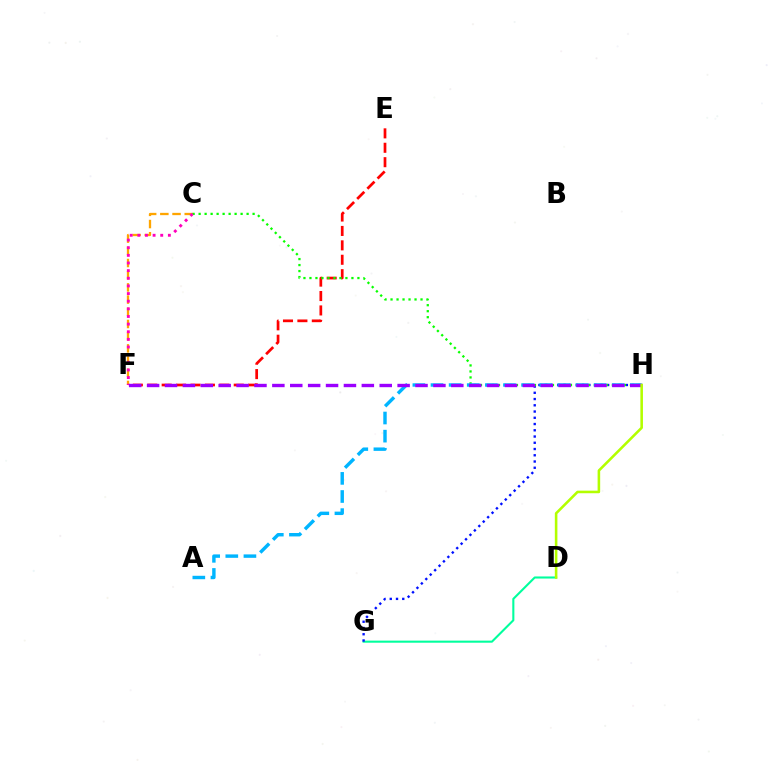{('D', 'G'): [{'color': '#00ff9d', 'line_style': 'solid', 'thickness': 1.51}], ('E', 'F'): [{'color': '#ff0000', 'line_style': 'dashed', 'thickness': 1.96}], ('G', 'H'): [{'color': '#0010ff', 'line_style': 'dotted', 'thickness': 1.7}], ('C', 'F'): [{'color': '#ffa500', 'line_style': 'dashed', 'thickness': 1.66}, {'color': '#ff00bd', 'line_style': 'dotted', 'thickness': 2.08}], ('C', 'H'): [{'color': '#08ff00', 'line_style': 'dotted', 'thickness': 1.63}], ('A', 'H'): [{'color': '#00b5ff', 'line_style': 'dashed', 'thickness': 2.46}], ('F', 'H'): [{'color': '#9b00ff', 'line_style': 'dashed', 'thickness': 2.43}], ('D', 'H'): [{'color': '#b3ff00', 'line_style': 'solid', 'thickness': 1.85}]}